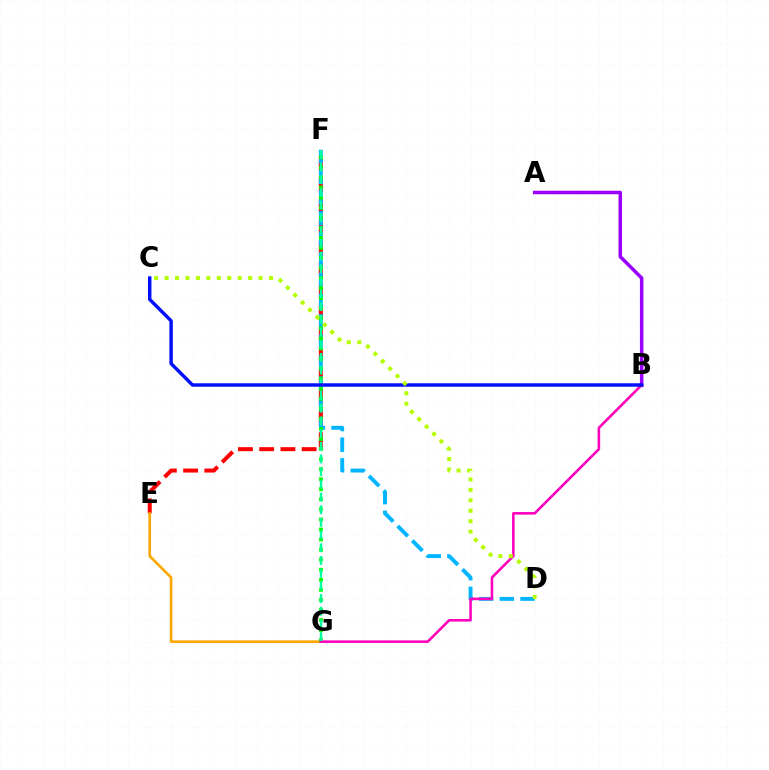{('E', 'F'): [{'color': '#ff0000', 'line_style': 'dashed', 'thickness': 2.88}], ('E', 'G'): [{'color': '#ffa500', 'line_style': 'solid', 'thickness': 1.88}], ('D', 'F'): [{'color': '#00b5ff', 'line_style': 'dashed', 'thickness': 2.81}], ('F', 'G'): [{'color': '#08ff00', 'line_style': 'dotted', 'thickness': 2.73}, {'color': '#00ff9d', 'line_style': 'dashed', 'thickness': 1.72}], ('A', 'B'): [{'color': '#9b00ff', 'line_style': 'solid', 'thickness': 2.53}], ('B', 'G'): [{'color': '#ff00bd', 'line_style': 'solid', 'thickness': 1.86}], ('B', 'C'): [{'color': '#0010ff', 'line_style': 'solid', 'thickness': 2.48}], ('C', 'D'): [{'color': '#b3ff00', 'line_style': 'dotted', 'thickness': 2.84}]}